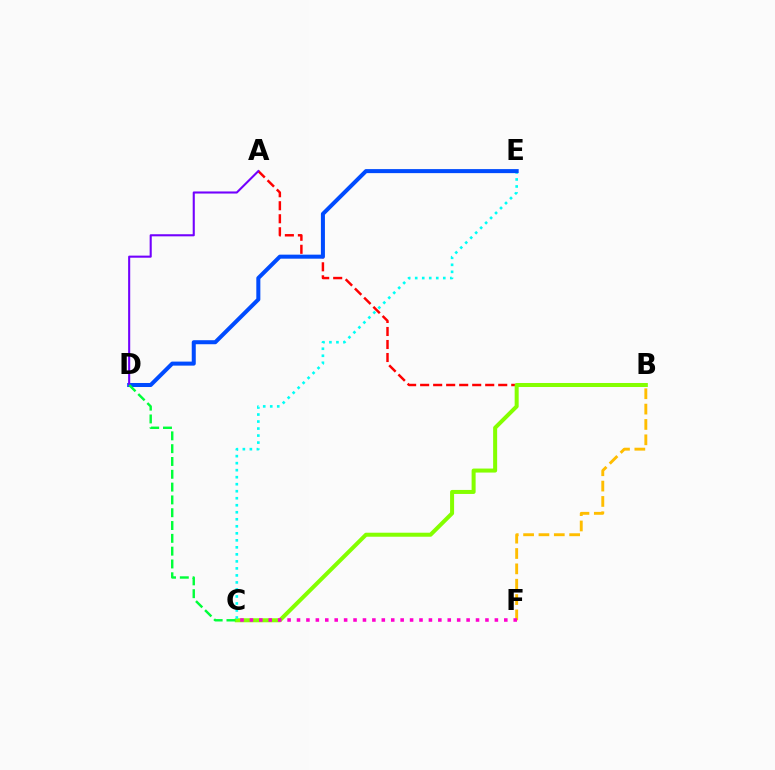{('A', 'B'): [{'color': '#ff0000', 'line_style': 'dashed', 'thickness': 1.77}], ('B', 'F'): [{'color': '#ffbd00', 'line_style': 'dashed', 'thickness': 2.09}], ('B', 'C'): [{'color': '#84ff00', 'line_style': 'solid', 'thickness': 2.89}], ('C', 'F'): [{'color': '#ff00cf', 'line_style': 'dotted', 'thickness': 2.56}], ('C', 'E'): [{'color': '#00fff6', 'line_style': 'dotted', 'thickness': 1.91}], ('D', 'E'): [{'color': '#004bff', 'line_style': 'solid', 'thickness': 2.9}], ('A', 'D'): [{'color': '#7200ff', 'line_style': 'solid', 'thickness': 1.51}], ('C', 'D'): [{'color': '#00ff39', 'line_style': 'dashed', 'thickness': 1.74}]}